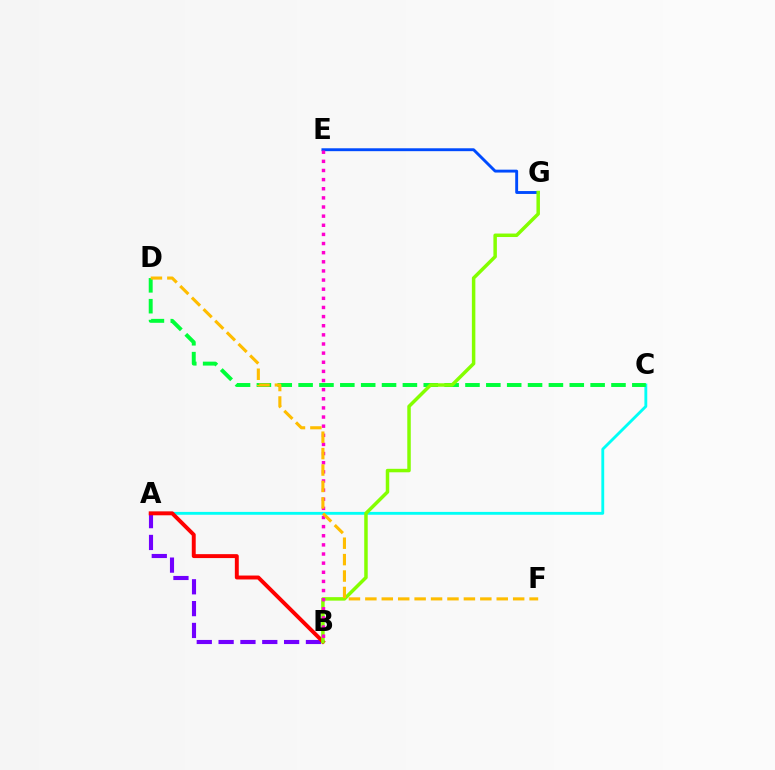{('A', 'C'): [{'color': '#00fff6', 'line_style': 'solid', 'thickness': 2.05}], ('E', 'G'): [{'color': '#004bff', 'line_style': 'solid', 'thickness': 2.08}], ('C', 'D'): [{'color': '#00ff39', 'line_style': 'dashed', 'thickness': 2.83}], ('A', 'B'): [{'color': '#7200ff', 'line_style': 'dashed', 'thickness': 2.97}, {'color': '#ff0000', 'line_style': 'solid', 'thickness': 2.82}], ('B', 'G'): [{'color': '#84ff00', 'line_style': 'solid', 'thickness': 2.51}], ('B', 'E'): [{'color': '#ff00cf', 'line_style': 'dotted', 'thickness': 2.48}], ('D', 'F'): [{'color': '#ffbd00', 'line_style': 'dashed', 'thickness': 2.23}]}